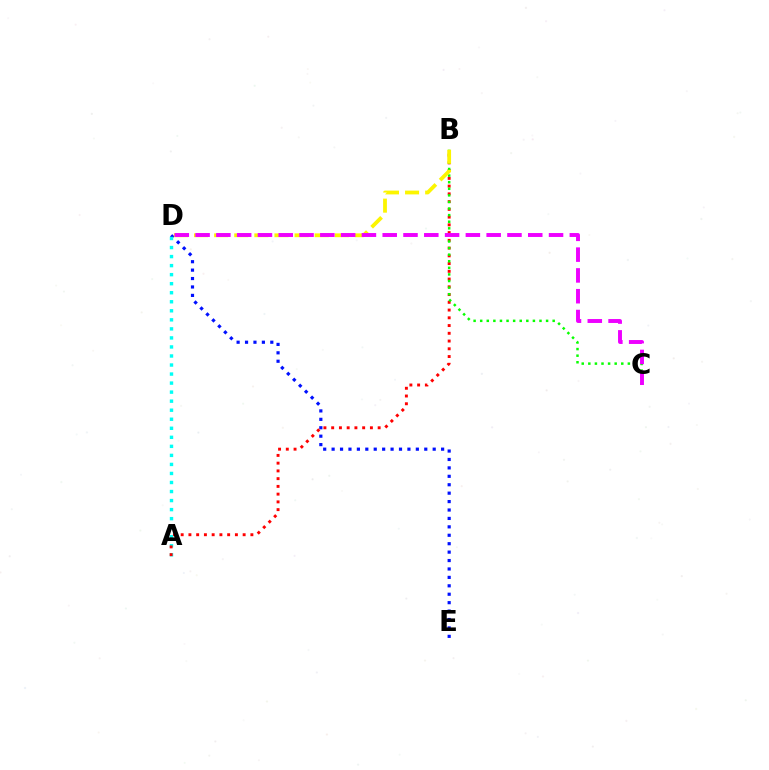{('D', 'E'): [{'color': '#0010ff', 'line_style': 'dotted', 'thickness': 2.29}], ('A', 'D'): [{'color': '#00fff6', 'line_style': 'dotted', 'thickness': 2.46}], ('A', 'B'): [{'color': '#ff0000', 'line_style': 'dotted', 'thickness': 2.1}], ('B', 'C'): [{'color': '#08ff00', 'line_style': 'dotted', 'thickness': 1.79}], ('B', 'D'): [{'color': '#fcf500', 'line_style': 'dashed', 'thickness': 2.73}], ('C', 'D'): [{'color': '#ee00ff', 'line_style': 'dashed', 'thickness': 2.82}]}